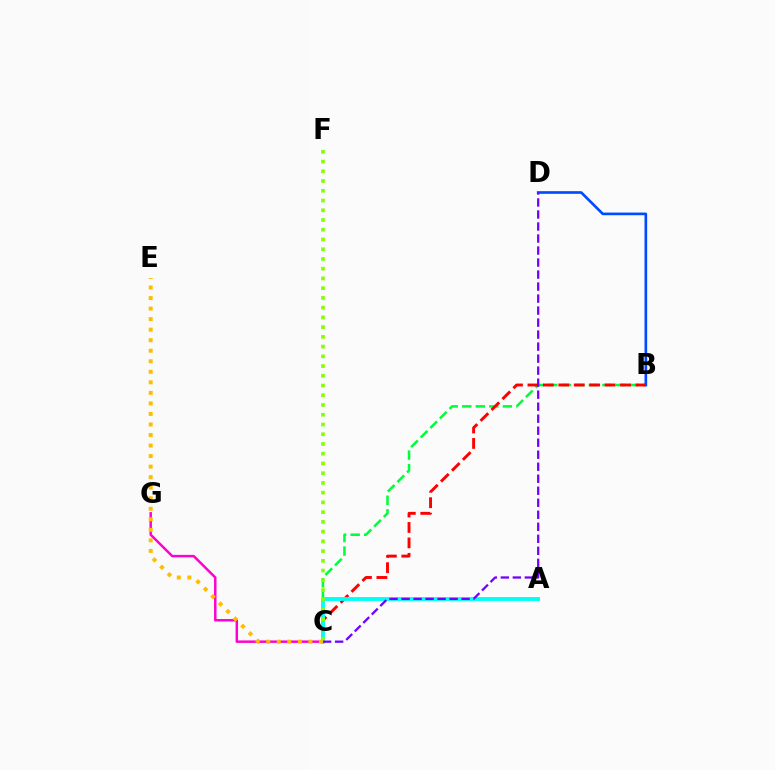{('C', 'G'): [{'color': '#ff00cf', 'line_style': 'solid', 'thickness': 1.78}], ('B', 'C'): [{'color': '#00ff39', 'line_style': 'dashed', 'thickness': 1.84}, {'color': '#ff0000', 'line_style': 'dashed', 'thickness': 2.1}], ('B', 'D'): [{'color': '#004bff', 'line_style': 'solid', 'thickness': 1.92}], ('A', 'C'): [{'color': '#00fff6', 'line_style': 'solid', 'thickness': 2.78}], ('C', 'F'): [{'color': '#84ff00', 'line_style': 'dotted', 'thickness': 2.65}], ('C', 'D'): [{'color': '#7200ff', 'line_style': 'dashed', 'thickness': 1.63}], ('C', 'E'): [{'color': '#ffbd00', 'line_style': 'dotted', 'thickness': 2.86}]}